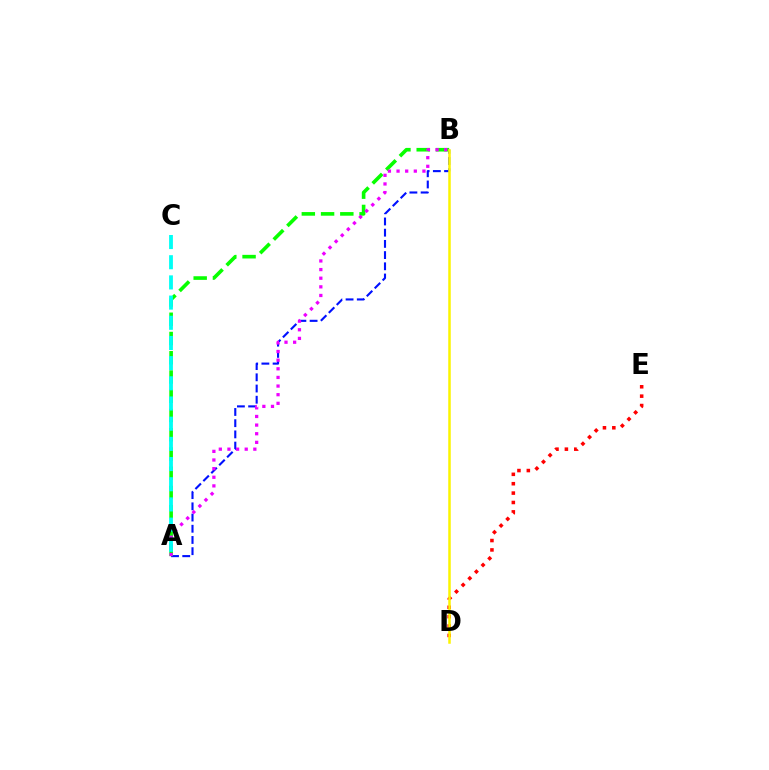{('A', 'B'): [{'color': '#0010ff', 'line_style': 'dashed', 'thickness': 1.52}, {'color': '#08ff00', 'line_style': 'dashed', 'thickness': 2.61}, {'color': '#ee00ff', 'line_style': 'dotted', 'thickness': 2.35}], ('A', 'C'): [{'color': '#00fff6', 'line_style': 'dashed', 'thickness': 2.74}], ('D', 'E'): [{'color': '#ff0000', 'line_style': 'dotted', 'thickness': 2.55}], ('B', 'D'): [{'color': '#fcf500', 'line_style': 'solid', 'thickness': 1.81}]}